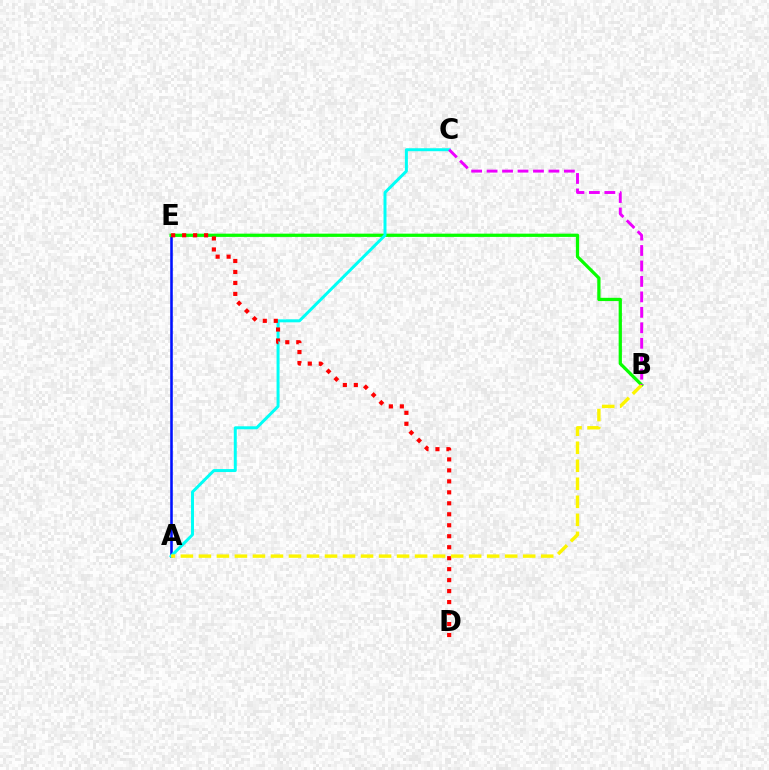{('A', 'E'): [{'color': '#0010ff', 'line_style': 'solid', 'thickness': 1.85}], ('B', 'E'): [{'color': '#08ff00', 'line_style': 'solid', 'thickness': 2.34}], ('A', 'C'): [{'color': '#00fff6', 'line_style': 'solid', 'thickness': 2.14}], ('D', 'E'): [{'color': '#ff0000', 'line_style': 'dotted', 'thickness': 2.98}], ('A', 'B'): [{'color': '#fcf500', 'line_style': 'dashed', 'thickness': 2.45}], ('B', 'C'): [{'color': '#ee00ff', 'line_style': 'dashed', 'thickness': 2.1}]}